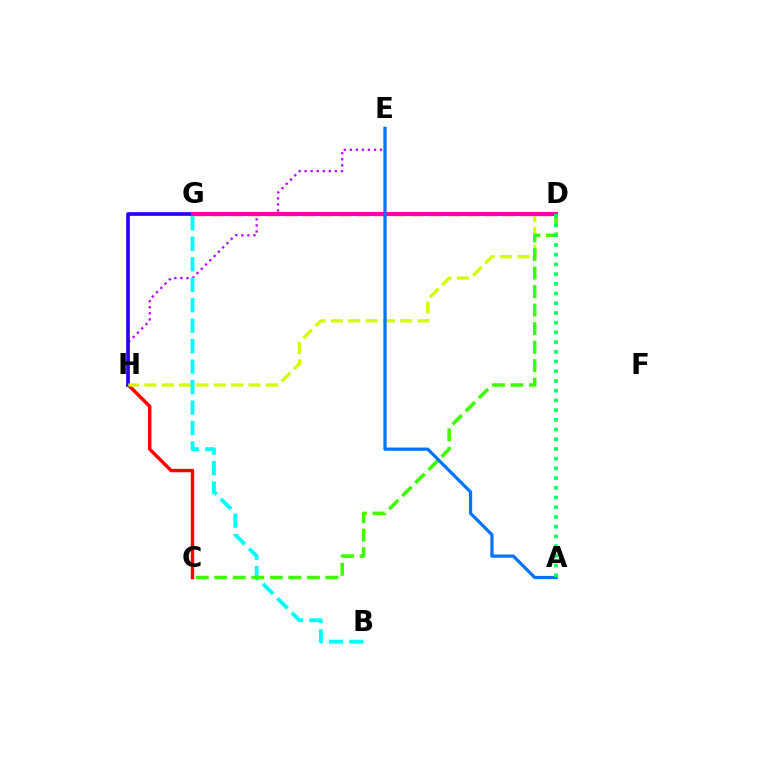{('E', 'H'): [{'color': '#b900ff', 'line_style': 'dotted', 'thickness': 1.64}], ('D', 'G'): [{'color': '#ff9400', 'line_style': 'dashed', 'thickness': 2.47}, {'color': '#ff00ac', 'line_style': 'solid', 'thickness': 2.96}], ('C', 'H'): [{'color': '#ff0000', 'line_style': 'solid', 'thickness': 2.48}], ('G', 'H'): [{'color': '#2500ff', 'line_style': 'solid', 'thickness': 2.64}], ('D', 'H'): [{'color': '#d1ff00', 'line_style': 'dashed', 'thickness': 2.36}], ('B', 'G'): [{'color': '#00fff6', 'line_style': 'dashed', 'thickness': 2.78}], ('C', 'D'): [{'color': '#3dff00', 'line_style': 'dashed', 'thickness': 2.52}], ('A', 'E'): [{'color': '#0074ff', 'line_style': 'solid', 'thickness': 2.32}], ('A', 'D'): [{'color': '#00ff5c', 'line_style': 'dotted', 'thickness': 2.64}]}